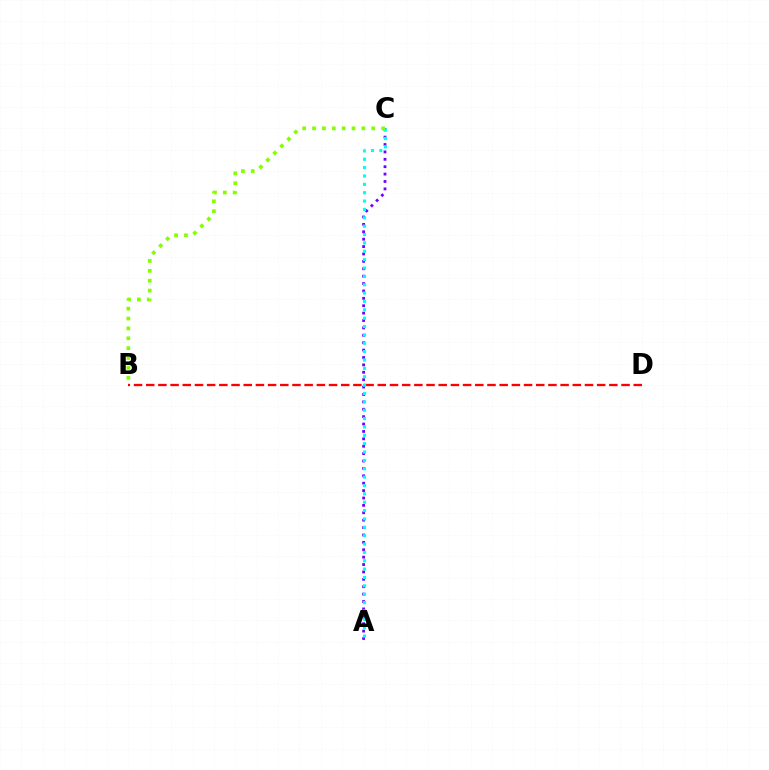{('A', 'C'): [{'color': '#7200ff', 'line_style': 'dotted', 'thickness': 2.01}, {'color': '#00fff6', 'line_style': 'dotted', 'thickness': 2.27}], ('B', 'D'): [{'color': '#ff0000', 'line_style': 'dashed', 'thickness': 1.66}], ('B', 'C'): [{'color': '#84ff00', 'line_style': 'dotted', 'thickness': 2.68}]}